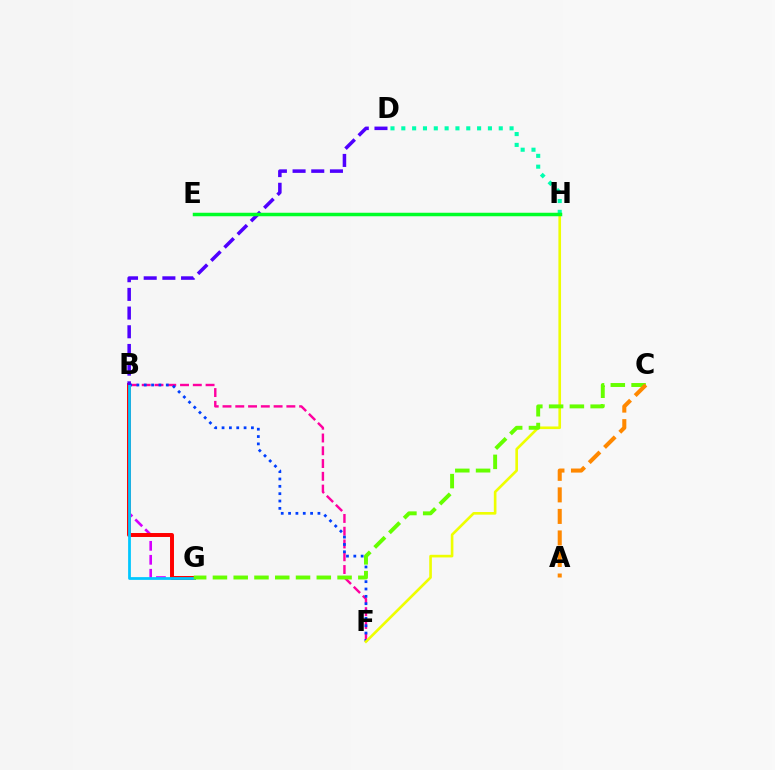{('B', 'G'): [{'color': '#d600ff', 'line_style': 'dashed', 'thickness': 1.9}, {'color': '#ff0000', 'line_style': 'solid', 'thickness': 2.84}, {'color': '#00c7ff', 'line_style': 'solid', 'thickness': 1.99}], ('B', 'F'): [{'color': '#ff00a0', 'line_style': 'dashed', 'thickness': 1.74}, {'color': '#003fff', 'line_style': 'dotted', 'thickness': 1.99}], ('F', 'H'): [{'color': '#eeff00', 'line_style': 'solid', 'thickness': 1.9}], ('D', 'H'): [{'color': '#00ffaf', 'line_style': 'dotted', 'thickness': 2.94}], ('B', 'D'): [{'color': '#4f00ff', 'line_style': 'dashed', 'thickness': 2.54}], ('E', 'H'): [{'color': '#00ff27', 'line_style': 'solid', 'thickness': 2.51}], ('C', 'G'): [{'color': '#66ff00', 'line_style': 'dashed', 'thickness': 2.82}], ('A', 'C'): [{'color': '#ff8800', 'line_style': 'dashed', 'thickness': 2.93}]}